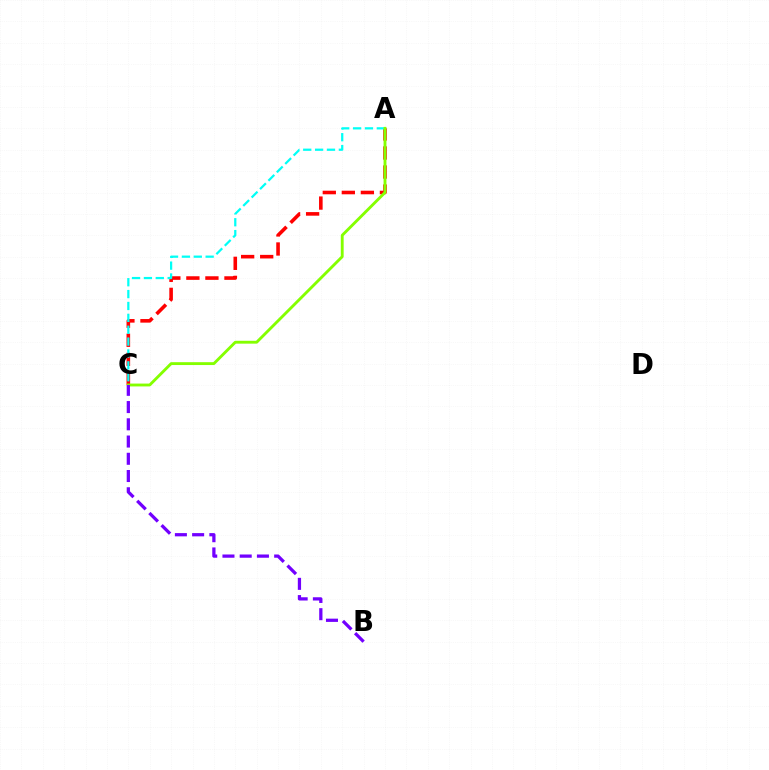{('A', 'C'): [{'color': '#ff0000', 'line_style': 'dashed', 'thickness': 2.59}, {'color': '#00fff6', 'line_style': 'dashed', 'thickness': 1.61}, {'color': '#84ff00', 'line_style': 'solid', 'thickness': 2.06}], ('B', 'C'): [{'color': '#7200ff', 'line_style': 'dashed', 'thickness': 2.34}]}